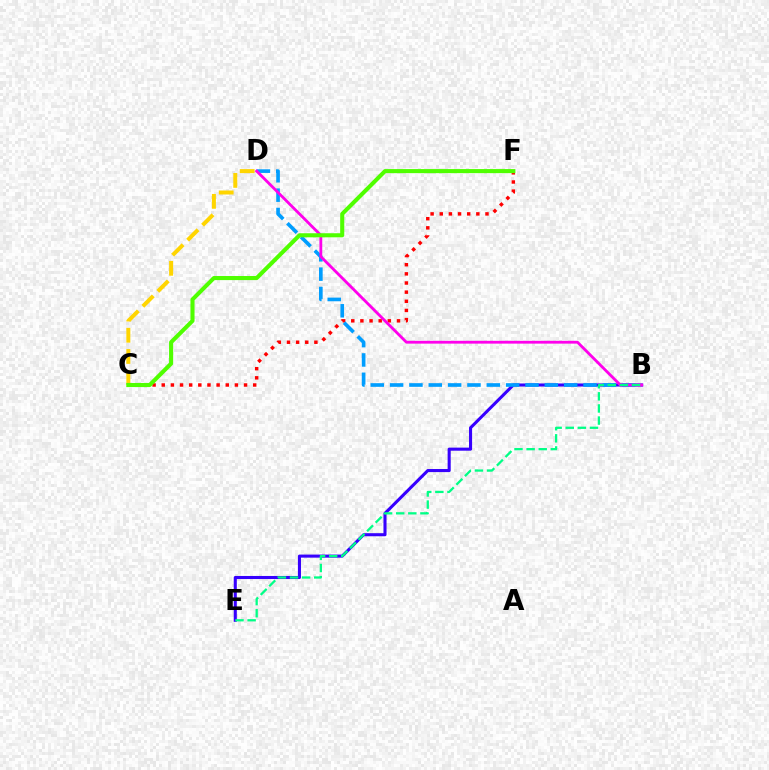{('C', 'F'): [{'color': '#ff0000', 'line_style': 'dotted', 'thickness': 2.48}, {'color': '#4fff00', 'line_style': 'solid', 'thickness': 2.94}], ('C', 'D'): [{'color': '#ffd500', 'line_style': 'dashed', 'thickness': 2.88}], ('B', 'E'): [{'color': '#3700ff', 'line_style': 'solid', 'thickness': 2.21}, {'color': '#00ff86', 'line_style': 'dashed', 'thickness': 1.64}], ('B', 'D'): [{'color': '#009eff', 'line_style': 'dashed', 'thickness': 2.63}, {'color': '#ff00ed', 'line_style': 'solid', 'thickness': 2.03}]}